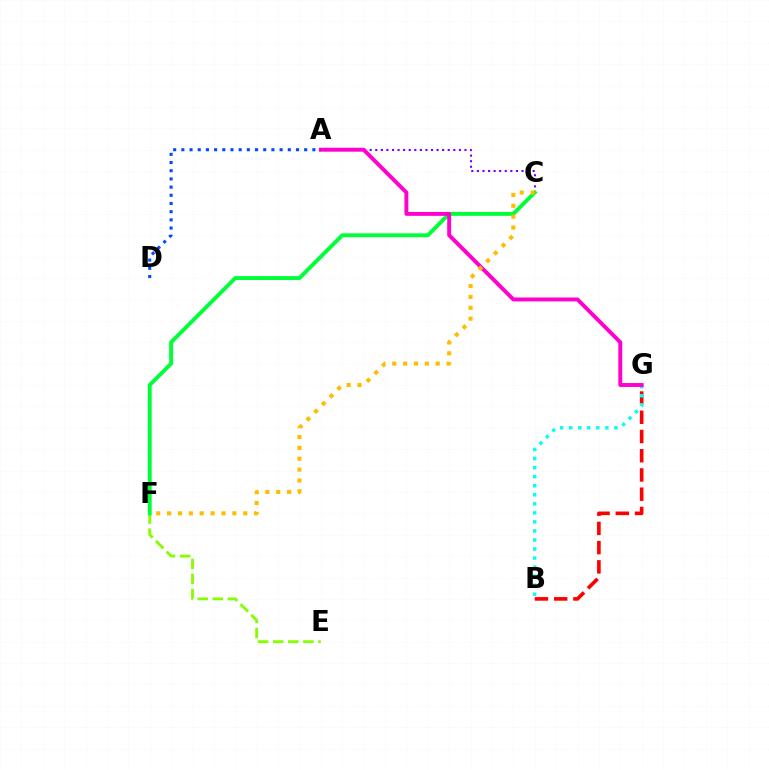{('B', 'G'): [{'color': '#ff0000', 'line_style': 'dashed', 'thickness': 2.61}, {'color': '#00fff6', 'line_style': 'dotted', 'thickness': 2.46}], ('E', 'F'): [{'color': '#84ff00', 'line_style': 'dashed', 'thickness': 2.05}], ('A', 'C'): [{'color': '#7200ff', 'line_style': 'dotted', 'thickness': 1.51}], ('C', 'F'): [{'color': '#00ff39', 'line_style': 'solid', 'thickness': 2.83}, {'color': '#ffbd00', 'line_style': 'dotted', 'thickness': 2.96}], ('A', 'G'): [{'color': '#ff00cf', 'line_style': 'solid', 'thickness': 2.82}], ('A', 'D'): [{'color': '#004bff', 'line_style': 'dotted', 'thickness': 2.22}]}